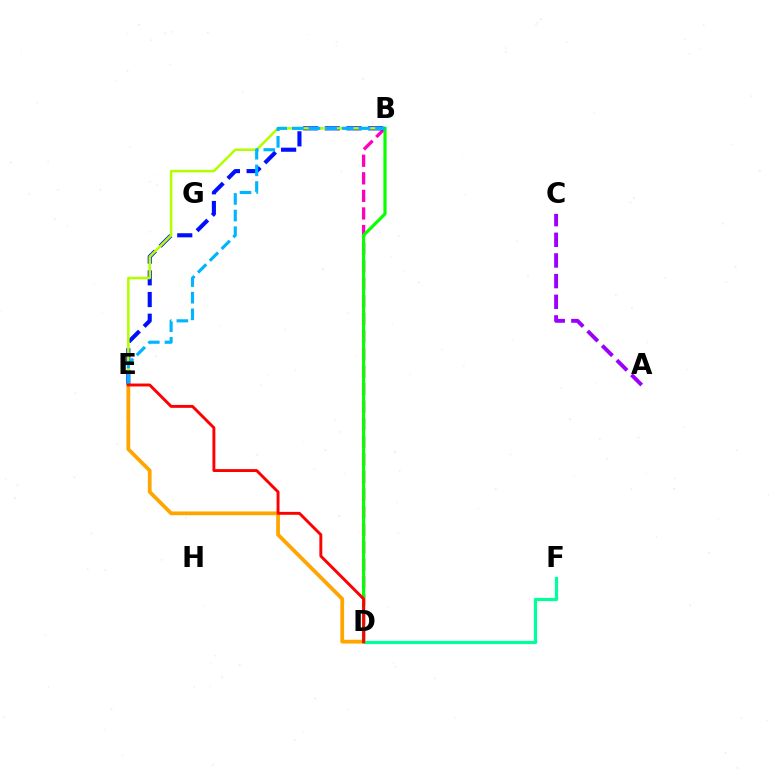{('A', 'C'): [{'color': '#9b00ff', 'line_style': 'dashed', 'thickness': 2.81}], ('B', 'D'): [{'color': '#ff00bd', 'line_style': 'dashed', 'thickness': 2.39}, {'color': '#08ff00', 'line_style': 'solid', 'thickness': 2.29}], ('D', 'F'): [{'color': '#00ff9d', 'line_style': 'solid', 'thickness': 2.31}], ('B', 'E'): [{'color': '#0010ff', 'line_style': 'dashed', 'thickness': 2.95}, {'color': '#b3ff00', 'line_style': 'solid', 'thickness': 1.84}, {'color': '#00b5ff', 'line_style': 'dashed', 'thickness': 2.26}], ('D', 'E'): [{'color': '#ffa500', 'line_style': 'solid', 'thickness': 2.71}, {'color': '#ff0000', 'line_style': 'solid', 'thickness': 2.1}]}